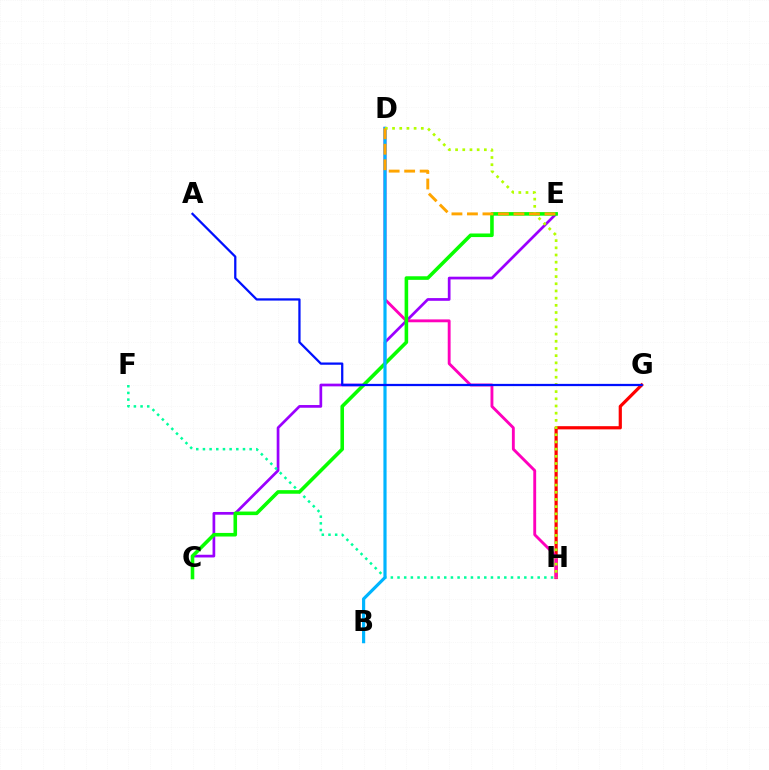{('C', 'E'): [{'color': '#9b00ff', 'line_style': 'solid', 'thickness': 1.95}, {'color': '#08ff00', 'line_style': 'solid', 'thickness': 2.58}], ('F', 'H'): [{'color': '#00ff9d', 'line_style': 'dotted', 'thickness': 1.81}], ('G', 'H'): [{'color': '#ff0000', 'line_style': 'solid', 'thickness': 2.3}], ('D', 'H'): [{'color': '#ff00bd', 'line_style': 'solid', 'thickness': 2.07}, {'color': '#b3ff00', 'line_style': 'dotted', 'thickness': 1.95}], ('B', 'D'): [{'color': '#00b5ff', 'line_style': 'solid', 'thickness': 2.28}], ('D', 'E'): [{'color': '#ffa500', 'line_style': 'dashed', 'thickness': 2.11}], ('A', 'G'): [{'color': '#0010ff', 'line_style': 'solid', 'thickness': 1.63}]}